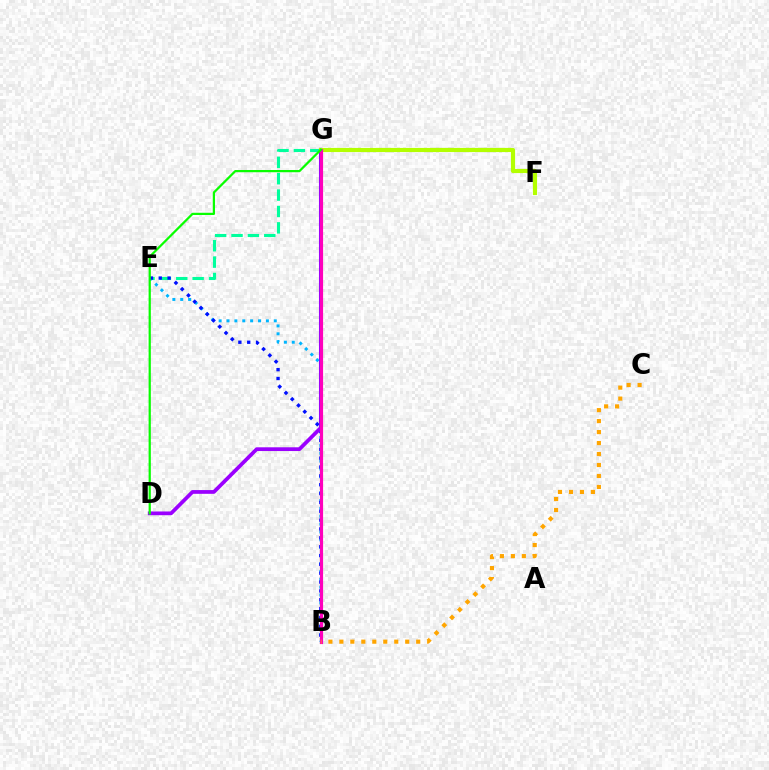{('B', 'E'): [{'color': '#00b5ff', 'line_style': 'dotted', 'thickness': 2.14}, {'color': '#0010ff', 'line_style': 'dotted', 'thickness': 2.4}], ('E', 'G'): [{'color': '#00ff9d', 'line_style': 'dashed', 'thickness': 2.22}], ('B', 'G'): [{'color': '#ff0000', 'line_style': 'solid', 'thickness': 2.17}, {'color': '#ff00bd', 'line_style': 'solid', 'thickness': 2.27}], ('D', 'G'): [{'color': '#9b00ff', 'line_style': 'solid', 'thickness': 2.7}, {'color': '#08ff00', 'line_style': 'solid', 'thickness': 1.61}], ('F', 'G'): [{'color': '#b3ff00', 'line_style': 'solid', 'thickness': 3.0}], ('B', 'C'): [{'color': '#ffa500', 'line_style': 'dotted', 'thickness': 2.98}]}